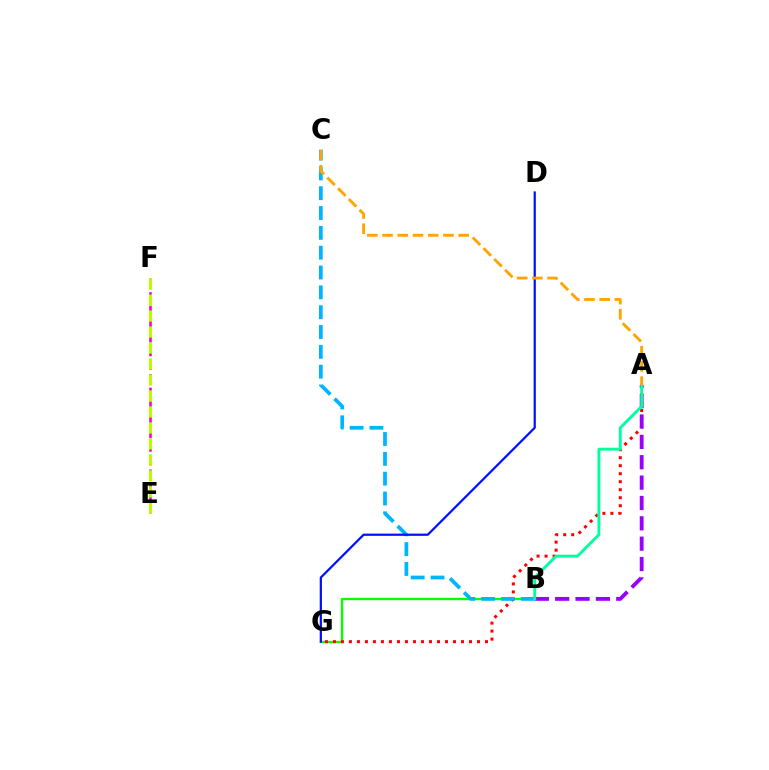{('E', 'F'): [{'color': '#ff00bd', 'line_style': 'dashed', 'thickness': 1.85}, {'color': '#b3ff00', 'line_style': 'dashed', 'thickness': 2.17}], ('B', 'G'): [{'color': '#08ff00', 'line_style': 'solid', 'thickness': 1.67}], ('A', 'G'): [{'color': '#ff0000', 'line_style': 'dotted', 'thickness': 2.17}], ('B', 'C'): [{'color': '#00b5ff', 'line_style': 'dashed', 'thickness': 2.69}], ('D', 'G'): [{'color': '#0010ff', 'line_style': 'solid', 'thickness': 1.61}], ('A', 'B'): [{'color': '#9b00ff', 'line_style': 'dashed', 'thickness': 2.77}, {'color': '#00ff9d', 'line_style': 'solid', 'thickness': 2.09}], ('A', 'C'): [{'color': '#ffa500', 'line_style': 'dashed', 'thickness': 2.07}]}